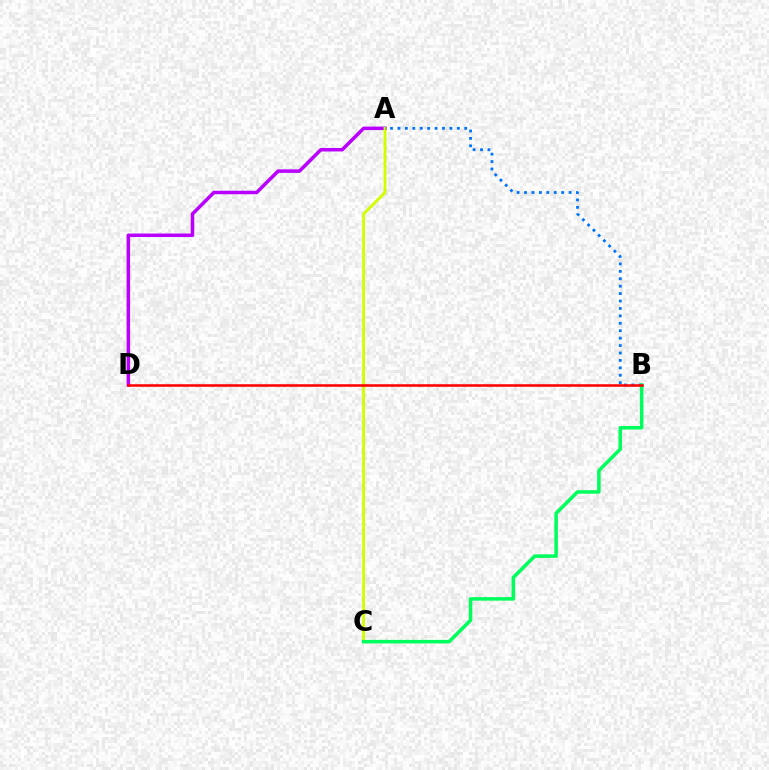{('A', 'D'): [{'color': '#b900ff', 'line_style': 'solid', 'thickness': 2.52}], ('A', 'C'): [{'color': '#d1ff00', 'line_style': 'solid', 'thickness': 2.05}], ('A', 'B'): [{'color': '#0074ff', 'line_style': 'dotted', 'thickness': 2.02}], ('B', 'C'): [{'color': '#00ff5c', 'line_style': 'solid', 'thickness': 2.55}], ('B', 'D'): [{'color': '#ff0000', 'line_style': 'solid', 'thickness': 1.83}]}